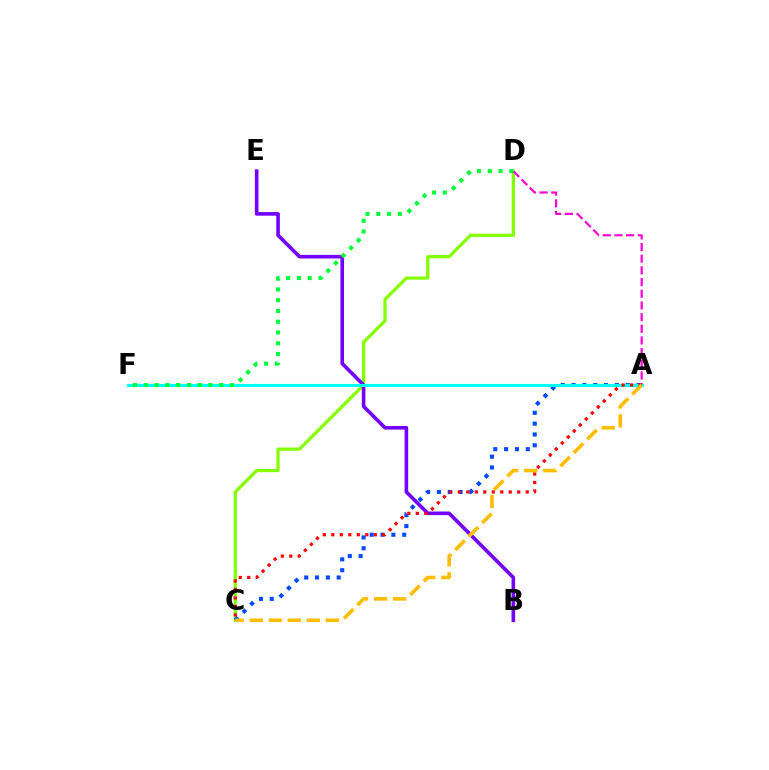{('C', 'D'): [{'color': '#84ff00', 'line_style': 'solid', 'thickness': 2.33}], ('A', 'C'): [{'color': '#004bff', 'line_style': 'dotted', 'thickness': 2.94}, {'color': '#ff0000', 'line_style': 'dotted', 'thickness': 2.31}, {'color': '#ffbd00', 'line_style': 'dashed', 'thickness': 2.59}], ('B', 'E'): [{'color': '#7200ff', 'line_style': 'solid', 'thickness': 2.6}], ('A', 'D'): [{'color': '#ff00cf', 'line_style': 'dashed', 'thickness': 1.59}], ('A', 'F'): [{'color': '#00fff6', 'line_style': 'solid', 'thickness': 2.25}], ('D', 'F'): [{'color': '#00ff39', 'line_style': 'dotted', 'thickness': 2.93}]}